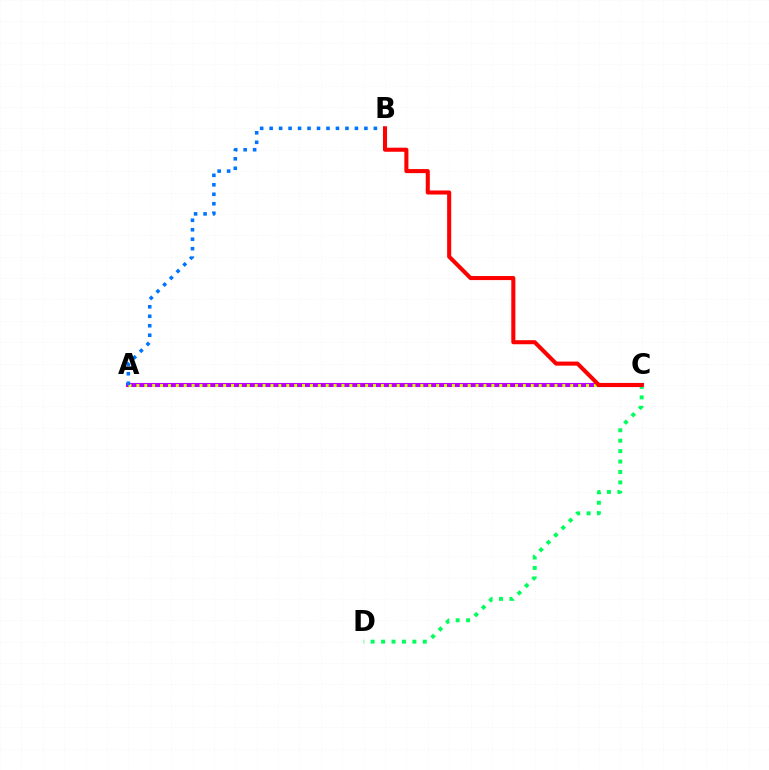{('A', 'C'): [{'color': '#b900ff', 'line_style': 'solid', 'thickness': 2.96}, {'color': '#d1ff00', 'line_style': 'dotted', 'thickness': 2.14}], ('C', 'D'): [{'color': '#00ff5c', 'line_style': 'dotted', 'thickness': 2.83}], ('A', 'B'): [{'color': '#0074ff', 'line_style': 'dotted', 'thickness': 2.57}], ('B', 'C'): [{'color': '#ff0000', 'line_style': 'solid', 'thickness': 2.92}]}